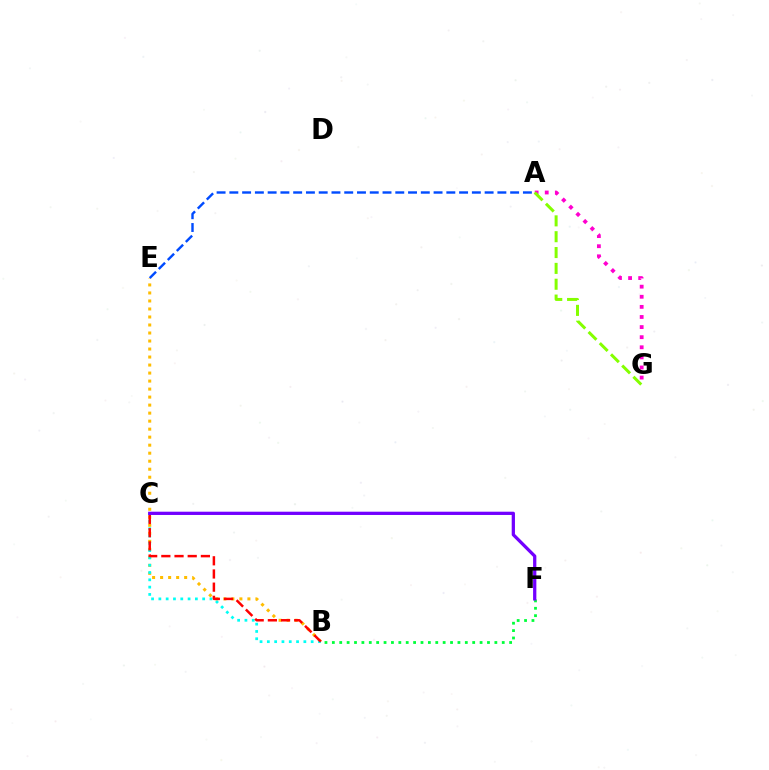{('B', 'E'): [{'color': '#ffbd00', 'line_style': 'dotted', 'thickness': 2.18}], ('B', 'C'): [{'color': '#00fff6', 'line_style': 'dotted', 'thickness': 1.98}, {'color': '#ff0000', 'line_style': 'dashed', 'thickness': 1.79}], ('B', 'F'): [{'color': '#00ff39', 'line_style': 'dotted', 'thickness': 2.01}], ('A', 'E'): [{'color': '#004bff', 'line_style': 'dashed', 'thickness': 1.73}], ('A', 'G'): [{'color': '#ff00cf', 'line_style': 'dotted', 'thickness': 2.74}, {'color': '#84ff00', 'line_style': 'dashed', 'thickness': 2.15}], ('C', 'F'): [{'color': '#7200ff', 'line_style': 'solid', 'thickness': 2.35}]}